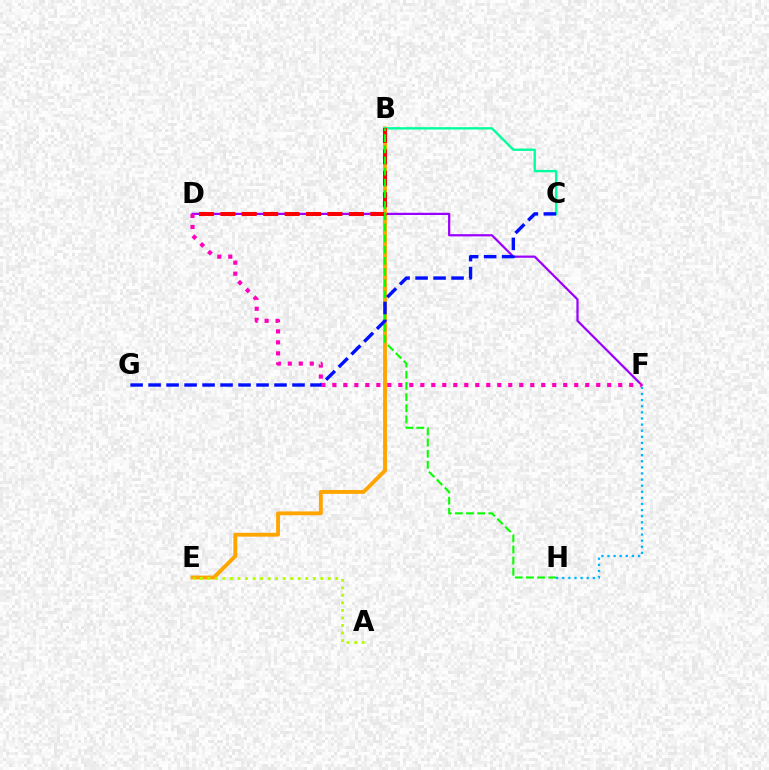{('D', 'F'): [{'color': '#9b00ff', 'line_style': 'solid', 'thickness': 1.6}, {'color': '#ff00bd', 'line_style': 'dotted', 'thickness': 2.99}], ('B', 'E'): [{'color': '#ffa500', 'line_style': 'solid', 'thickness': 2.78}], ('B', 'C'): [{'color': '#00ff9d', 'line_style': 'solid', 'thickness': 1.7}], ('F', 'H'): [{'color': '#00b5ff', 'line_style': 'dotted', 'thickness': 1.66}], ('B', 'D'): [{'color': '#ff0000', 'line_style': 'dashed', 'thickness': 2.91}], ('A', 'E'): [{'color': '#b3ff00', 'line_style': 'dotted', 'thickness': 2.04}], ('B', 'H'): [{'color': '#08ff00', 'line_style': 'dashed', 'thickness': 1.52}], ('C', 'G'): [{'color': '#0010ff', 'line_style': 'dashed', 'thickness': 2.44}]}